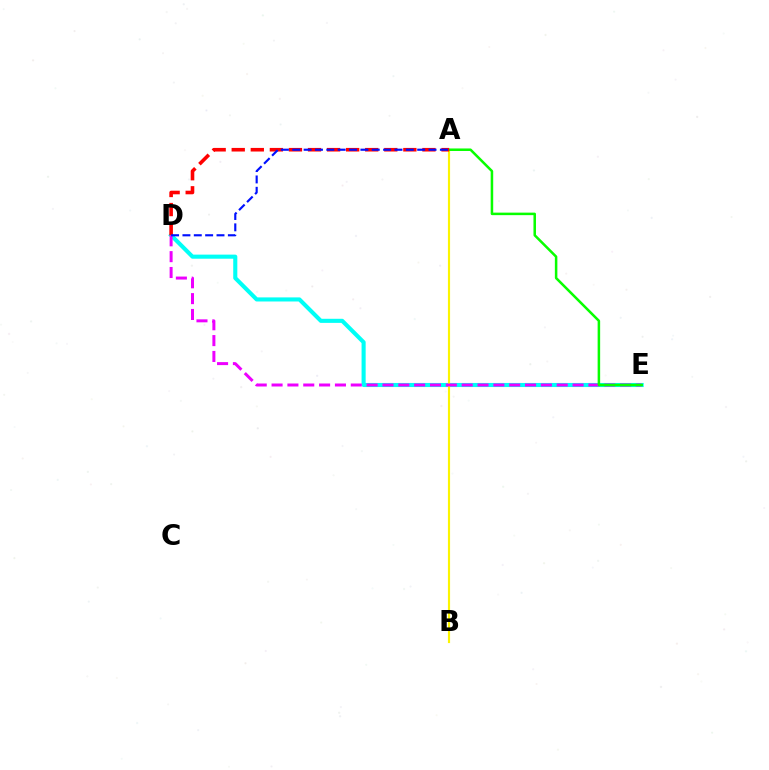{('D', 'E'): [{'color': '#00fff6', 'line_style': 'solid', 'thickness': 2.95}, {'color': '#ee00ff', 'line_style': 'dashed', 'thickness': 2.15}], ('A', 'B'): [{'color': '#fcf500', 'line_style': 'solid', 'thickness': 1.55}], ('A', 'E'): [{'color': '#08ff00', 'line_style': 'solid', 'thickness': 1.82}], ('A', 'D'): [{'color': '#ff0000', 'line_style': 'dashed', 'thickness': 2.59}, {'color': '#0010ff', 'line_style': 'dashed', 'thickness': 1.54}]}